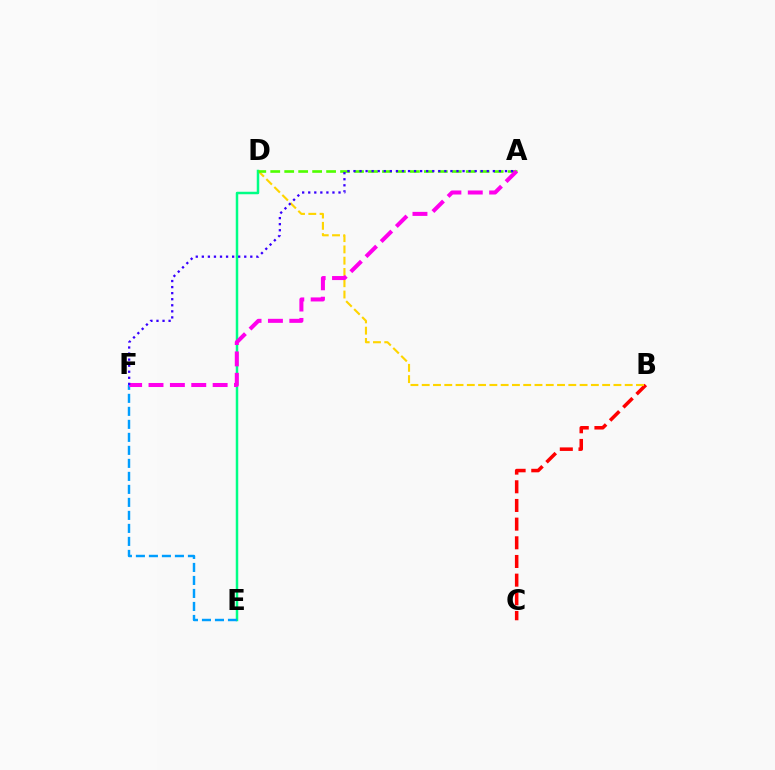{('B', 'C'): [{'color': '#ff0000', 'line_style': 'dashed', 'thickness': 2.54}], ('B', 'D'): [{'color': '#ffd500', 'line_style': 'dashed', 'thickness': 1.53}], ('D', 'E'): [{'color': '#00ff86', 'line_style': 'solid', 'thickness': 1.79}], ('A', 'D'): [{'color': '#4fff00', 'line_style': 'dashed', 'thickness': 1.9}], ('E', 'F'): [{'color': '#009eff', 'line_style': 'dashed', 'thickness': 1.77}], ('A', 'F'): [{'color': '#ff00ed', 'line_style': 'dashed', 'thickness': 2.9}, {'color': '#3700ff', 'line_style': 'dotted', 'thickness': 1.65}]}